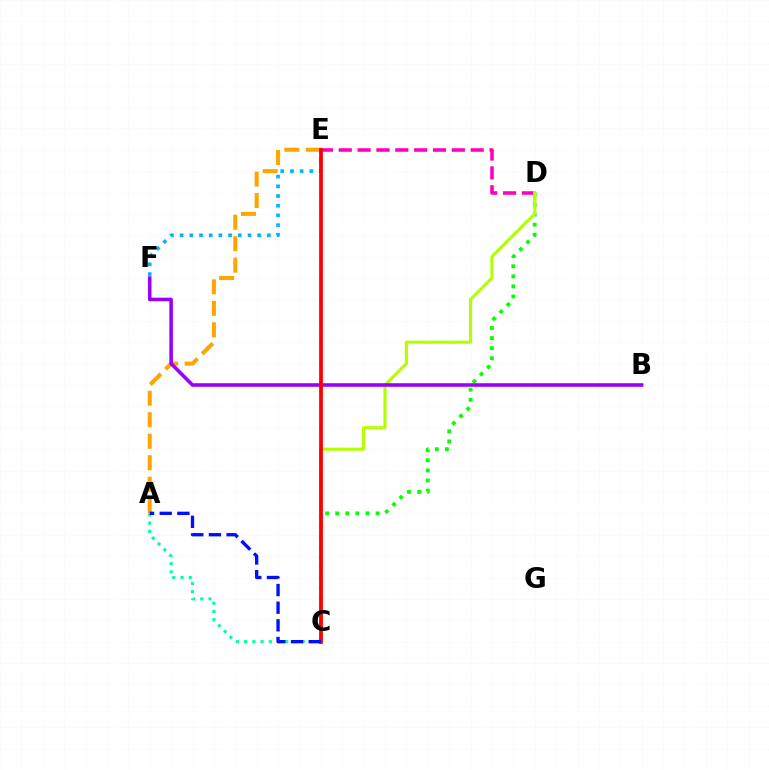{('C', 'D'): [{'color': '#08ff00', 'line_style': 'dotted', 'thickness': 2.74}, {'color': '#b3ff00', 'line_style': 'solid', 'thickness': 2.26}], ('A', 'C'): [{'color': '#00ff9d', 'line_style': 'dotted', 'thickness': 2.24}, {'color': '#0010ff', 'line_style': 'dashed', 'thickness': 2.4}], ('D', 'E'): [{'color': '#ff00bd', 'line_style': 'dashed', 'thickness': 2.56}], ('A', 'E'): [{'color': '#ffa500', 'line_style': 'dashed', 'thickness': 2.92}], ('B', 'F'): [{'color': '#9b00ff', 'line_style': 'solid', 'thickness': 2.57}], ('E', 'F'): [{'color': '#00b5ff', 'line_style': 'dotted', 'thickness': 2.63}], ('C', 'E'): [{'color': '#ff0000', 'line_style': 'solid', 'thickness': 2.71}]}